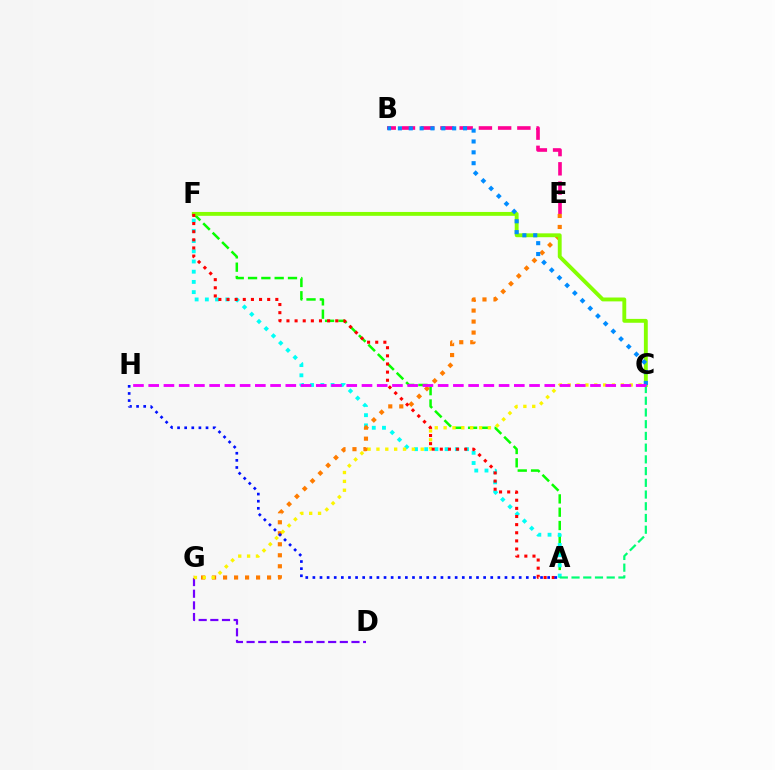{('A', 'F'): [{'color': '#08ff00', 'line_style': 'dashed', 'thickness': 1.81}, {'color': '#00fff6', 'line_style': 'dotted', 'thickness': 2.77}, {'color': '#ff0000', 'line_style': 'dotted', 'thickness': 2.21}], ('D', 'G'): [{'color': '#7200ff', 'line_style': 'dashed', 'thickness': 1.58}], ('B', 'E'): [{'color': '#ff0094', 'line_style': 'dashed', 'thickness': 2.61}], ('E', 'G'): [{'color': '#ff7c00', 'line_style': 'dotted', 'thickness': 2.99}], ('C', 'F'): [{'color': '#84ff00', 'line_style': 'solid', 'thickness': 2.79}], ('C', 'G'): [{'color': '#fcf500', 'line_style': 'dotted', 'thickness': 2.41}], ('A', 'C'): [{'color': '#00ff74', 'line_style': 'dashed', 'thickness': 1.59}], ('A', 'H'): [{'color': '#0010ff', 'line_style': 'dotted', 'thickness': 1.93}], ('B', 'C'): [{'color': '#008cff', 'line_style': 'dotted', 'thickness': 2.95}], ('C', 'H'): [{'color': '#ee00ff', 'line_style': 'dashed', 'thickness': 2.07}]}